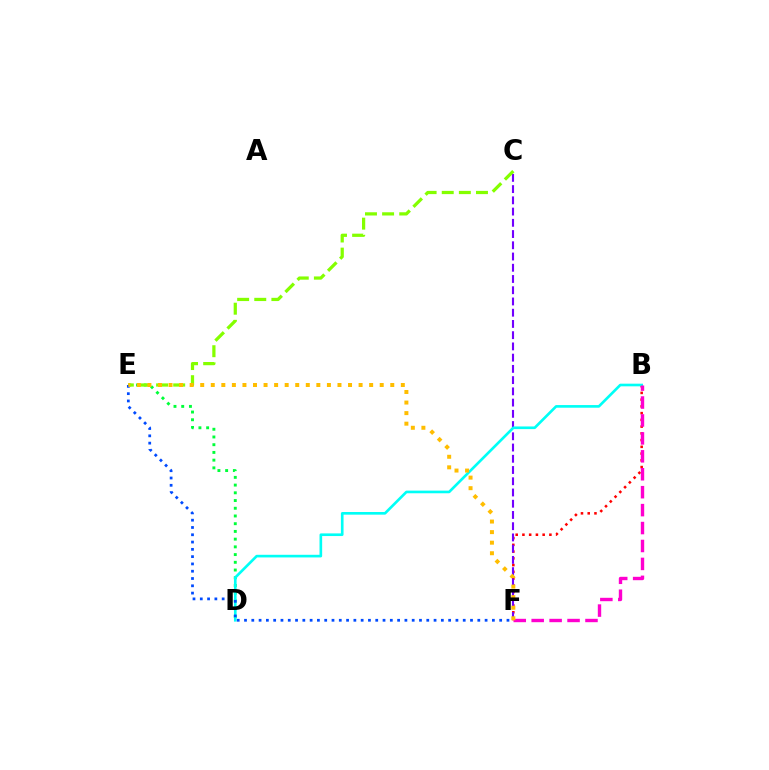{('D', 'E'): [{'color': '#00ff39', 'line_style': 'dotted', 'thickness': 2.1}], ('B', 'F'): [{'color': '#ff0000', 'line_style': 'dotted', 'thickness': 1.83}, {'color': '#ff00cf', 'line_style': 'dashed', 'thickness': 2.44}], ('C', 'F'): [{'color': '#7200ff', 'line_style': 'dashed', 'thickness': 1.53}], ('B', 'D'): [{'color': '#00fff6', 'line_style': 'solid', 'thickness': 1.91}], ('C', 'E'): [{'color': '#84ff00', 'line_style': 'dashed', 'thickness': 2.33}], ('E', 'F'): [{'color': '#004bff', 'line_style': 'dotted', 'thickness': 1.98}, {'color': '#ffbd00', 'line_style': 'dotted', 'thickness': 2.87}]}